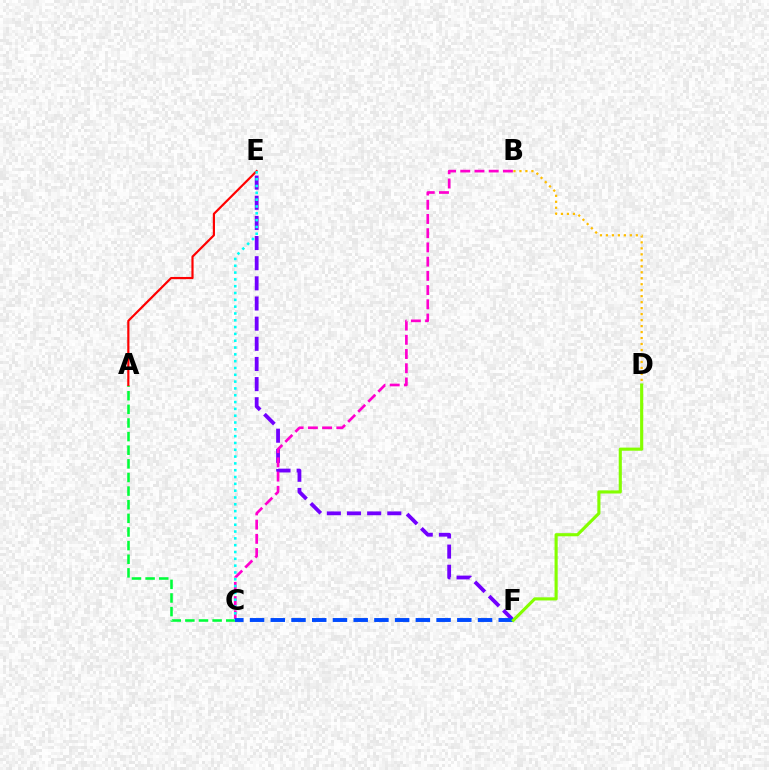{('E', 'F'): [{'color': '#7200ff', 'line_style': 'dashed', 'thickness': 2.74}], ('B', 'C'): [{'color': '#ff00cf', 'line_style': 'dashed', 'thickness': 1.93}], ('A', 'C'): [{'color': '#00ff39', 'line_style': 'dashed', 'thickness': 1.85}], ('B', 'D'): [{'color': '#ffbd00', 'line_style': 'dotted', 'thickness': 1.62}], ('A', 'E'): [{'color': '#ff0000', 'line_style': 'solid', 'thickness': 1.57}], ('C', 'E'): [{'color': '#00fff6', 'line_style': 'dotted', 'thickness': 1.85}], ('C', 'F'): [{'color': '#004bff', 'line_style': 'dashed', 'thickness': 2.82}], ('D', 'F'): [{'color': '#84ff00', 'line_style': 'solid', 'thickness': 2.25}]}